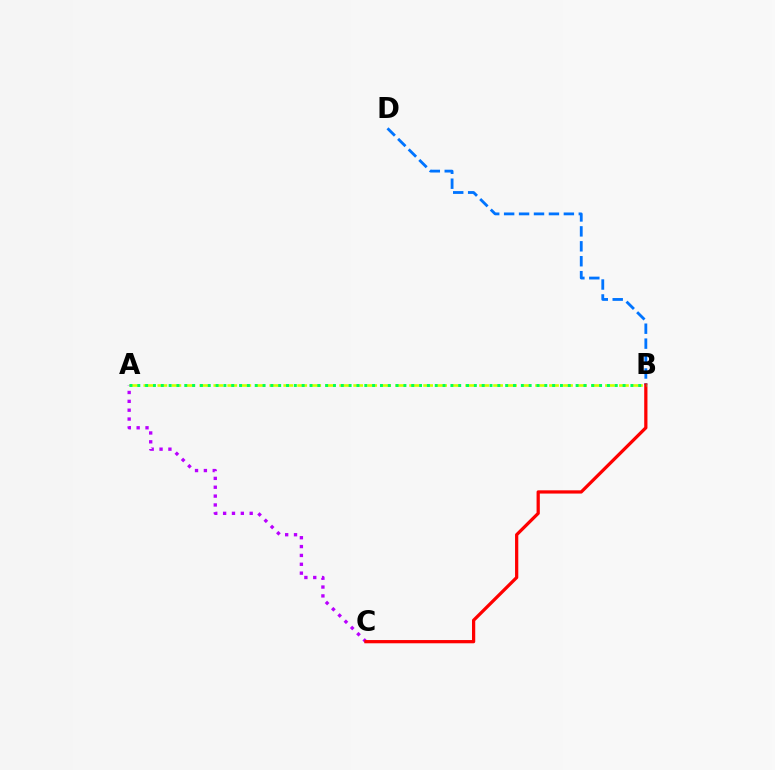{('A', 'B'): [{'color': '#d1ff00', 'line_style': 'dashed', 'thickness': 1.9}, {'color': '#00ff5c', 'line_style': 'dotted', 'thickness': 2.13}], ('B', 'D'): [{'color': '#0074ff', 'line_style': 'dashed', 'thickness': 2.03}], ('A', 'C'): [{'color': '#b900ff', 'line_style': 'dotted', 'thickness': 2.41}], ('B', 'C'): [{'color': '#ff0000', 'line_style': 'solid', 'thickness': 2.33}]}